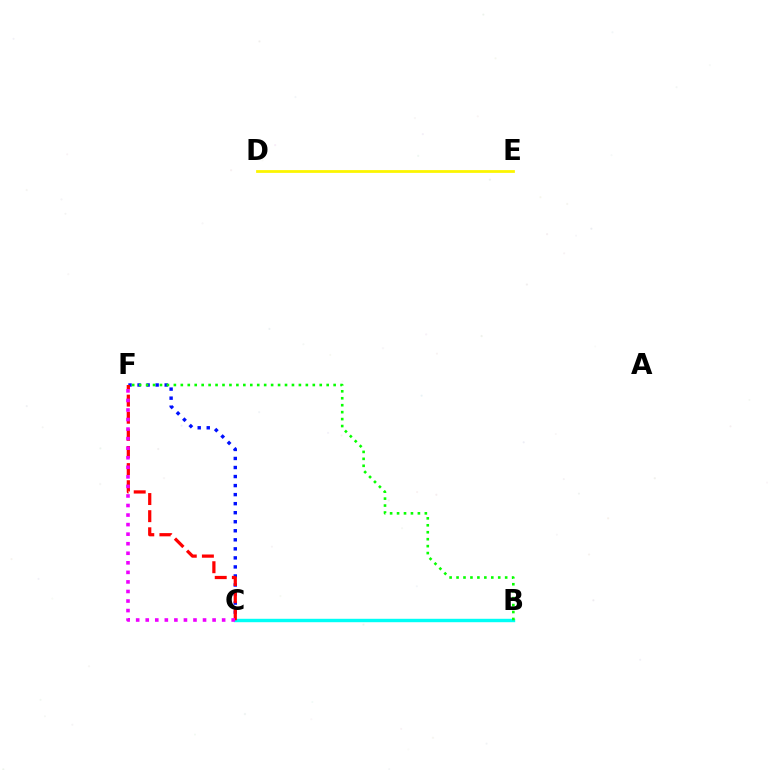{('C', 'F'): [{'color': '#0010ff', 'line_style': 'dotted', 'thickness': 2.46}, {'color': '#ff0000', 'line_style': 'dashed', 'thickness': 2.33}, {'color': '#ee00ff', 'line_style': 'dotted', 'thickness': 2.6}], ('D', 'E'): [{'color': '#fcf500', 'line_style': 'solid', 'thickness': 2.0}], ('B', 'C'): [{'color': '#00fff6', 'line_style': 'solid', 'thickness': 2.46}], ('B', 'F'): [{'color': '#08ff00', 'line_style': 'dotted', 'thickness': 1.89}]}